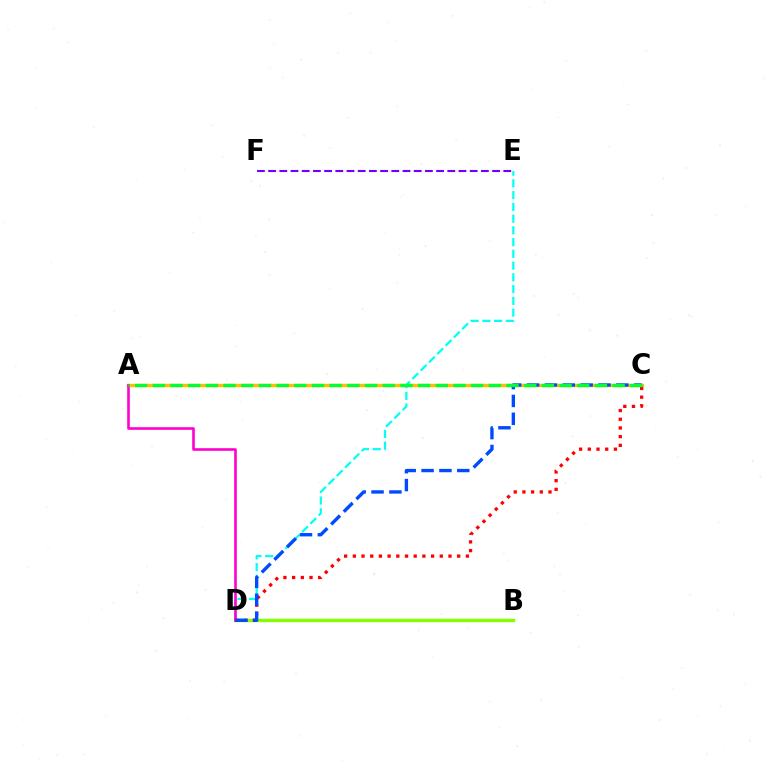{('E', 'F'): [{'color': '#7200ff', 'line_style': 'dashed', 'thickness': 1.52}], ('A', 'C'): [{'color': '#ffbd00', 'line_style': 'solid', 'thickness': 2.46}, {'color': '#00ff39', 'line_style': 'dashed', 'thickness': 2.4}], ('D', 'E'): [{'color': '#00fff6', 'line_style': 'dashed', 'thickness': 1.6}], ('B', 'D'): [{'color': '#84ff00', 'line_style': 'solid', 'thickness': 2.43}], ('A', 'D'): [{'color': '#ff00cf', 'line_style': 'solid', 'thickness': 1.88}], ('C', 'D'): [{'color': '#ff0000', 'line_style': 'dotted', 'thickness': 2.36}, {'color': '#004bff', 'line_style': 'dashed', 'thickness': 2.43}]}